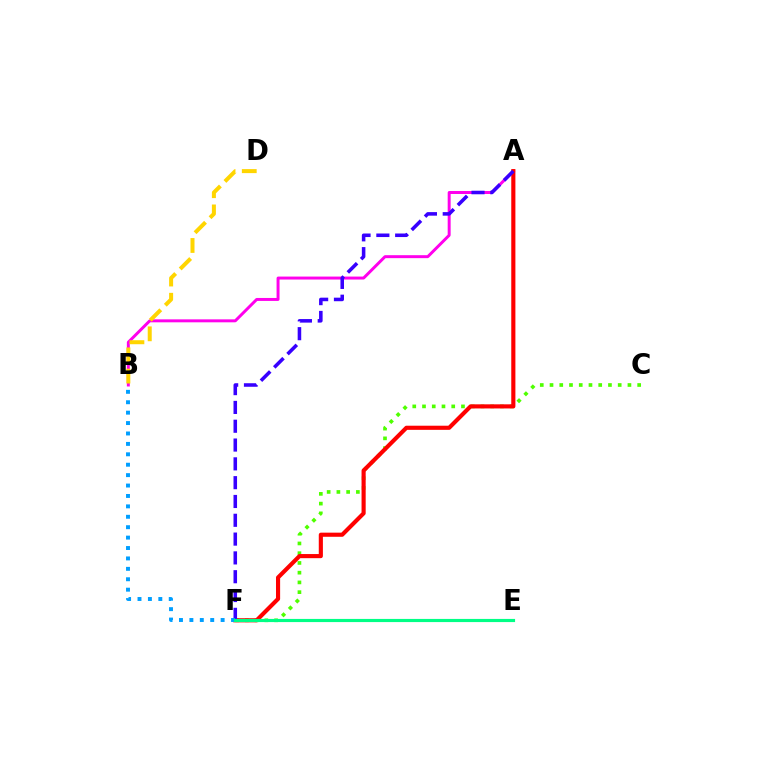{('A', 'B'): [{'color': '#ff00ed', 'line_style': 'solid', 'thickness': 2.14}], ('C', 'F'): [{'color': '#4fff00', 'line_style': 'dotted', 'thickness': 2.65}], ('A', 'F'): [{'color': '#ff0000', 'line_style': 'solid', 'thickness': 2.97}, {'color': '#3700ff', 'line_style': 'dashed', 'thickness': 2.56}], ('B', 'D'): [{'color': '#ffd500', 'line_style': 'dashed', 'thickness': 2.88}], ('B', 'F'): [{'color': '#009eff', 'line_style': 'dotted', 'thickness': 2.83}], ('E', 'F'): [{'color': '#00ff86', 'line_style': 'solid', 'thickness': 2.27}]}